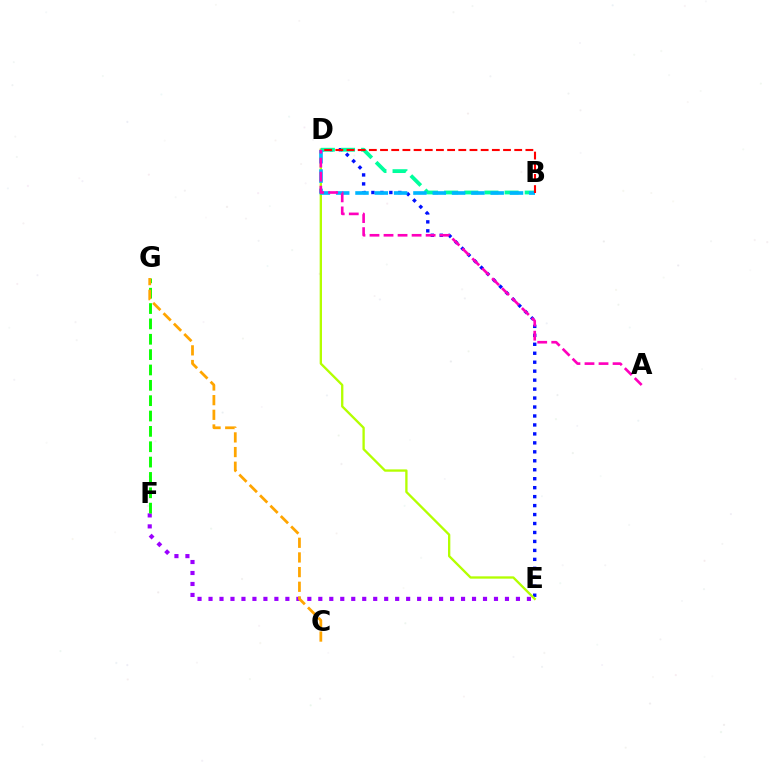{('D', 'E'): [{'color': '#0010ff', 'line_style': 'dotted', 'thickness': 2.43}, {'color': '#b3ff00', 'line_style': 'solid', 'thickness': 1.67}], ('E', 'F'): [{'color': '#9b00ff', 'line_style': 'dotted', 'thickness': 2.98}], ('F', 'G'): [{'color': '#08ff00', 'line_style': 'dashed', 'thickness': 2.09}], ('B', 'D'): [{'color': '#00ff9d', 'line_style': 'dashed', 'thickness': 2.74}, {'color': '#00b5ff', 'line_style': 'dashed', 'thickness': 2.62}, {'color': '#ff0000', 'line_style': 'dashed', 'thickness': 1.52}], ('C', 'G'): [{'color': '#ffa500', 'line_style': 'dashed', 'thickness': 1.99}], ('A', 'D'): [{'color': '#ff00bd', 'line_style': 'dashed', 'thickness': 1.91}]}